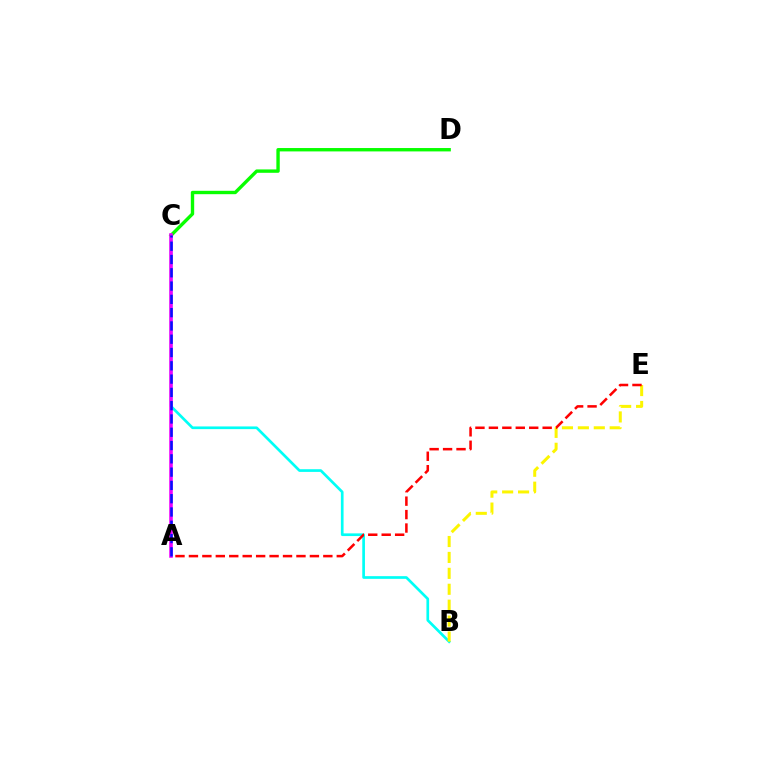{('B', 'C'): [{'color': '#00fff6', 'line_style': 'solid', 'thickness': 1.93}], ('B', 'E'): [{'color': '#fcf500', 'line_style': 'dashed', 'thickness': 2.16}], ('A', 'E'): [{'color': '#ff0000', 'line_style': 'dashed', 'thickness': 1.83}], ('C', 'D'): [{'color': '#08ff00', 'line_style': 'solid', 'thickness': 2.43}], ('A', 'C'): [{'color': '#ee00ff', 'line_style': 'solid', 'thickness': 2.58}, {'color': '#0010ff', 'line_style': 'dashed', 'thickness': 1.81}]}